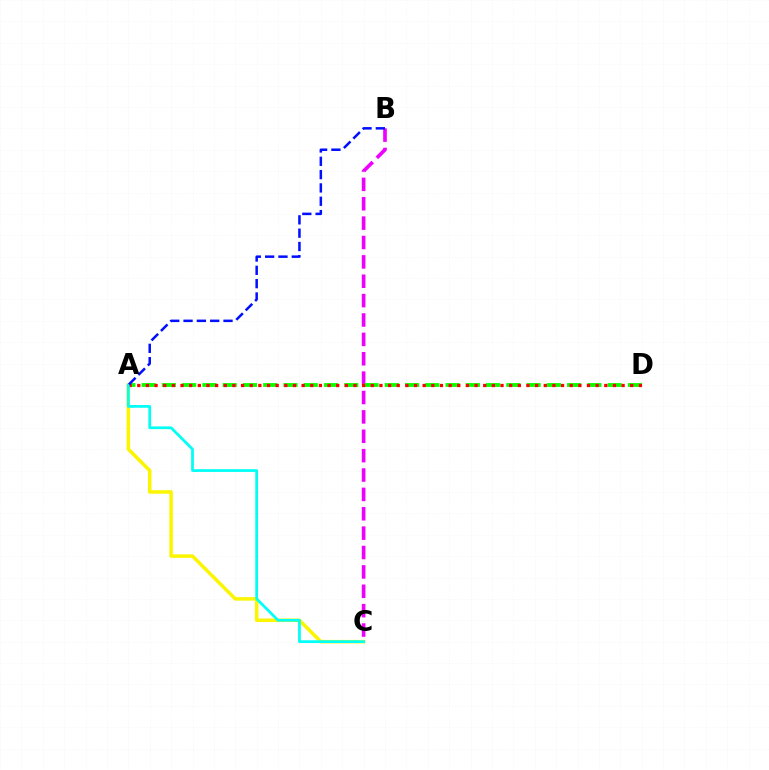{('B', 'C'): [{'color': '#ee00ff', 'line_style': 'dashed', 'thickness': 2.63}], ('A', 'D'): [{'color': '#08ff00', 'line_style': 'dashed', 'thickness': 2.75}, {'color': '#ff0000', 'line_style': 'dotted', 'thickness': 2.35}], ('A', 'C'): [{'color': '#fcf500', 'line_style': 'solid', 'thickness': 2.53}, {'color': '#00fff6', 'line_style': 'solid', 'thickness': 1.97}], ('A', 'B'): [{'color': '#0010ff', 'line_style': 'dashed', 'thickness': 1.81}]}